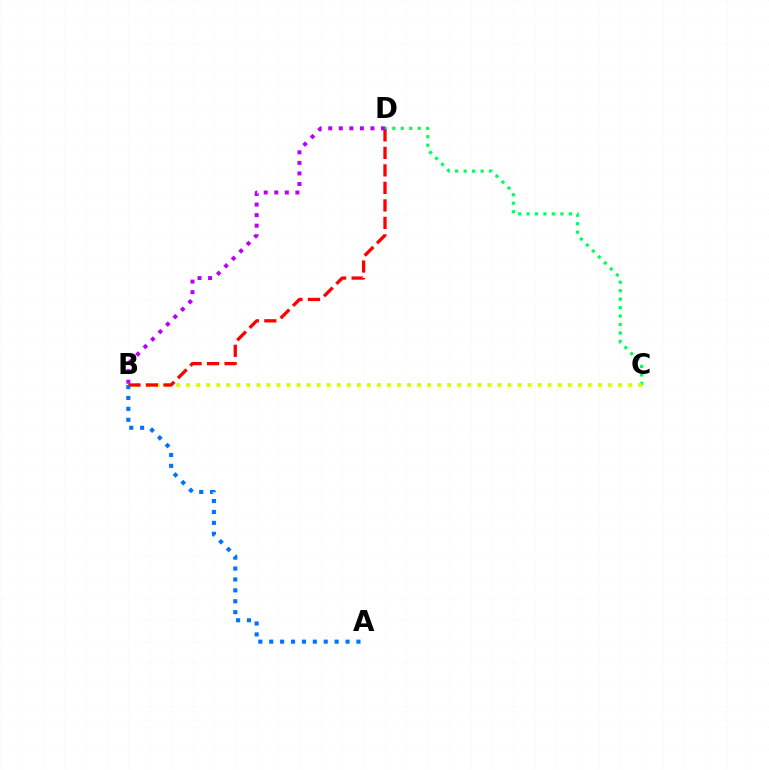{('C', 'D'): [{'color': '#00ff5c', 'line_style': 'dotted', 'thickness': 2.3}], ('B', 'C'): [{'color': '#d1ff00', 'line_style': 'dotted', 'thickness': 2.73}], ('B', 'D'): [{'color': '#ff0000', 'line_style': 'dashed', 'thickness': 2.38}, {'color': '#b900ff', 'line_style': 'dotted', 'thickness': 2.87}], ('A', 'B'): [{'color': '#0074ff', 'line_style': 'dotted', 'thickness': 2.96}]}